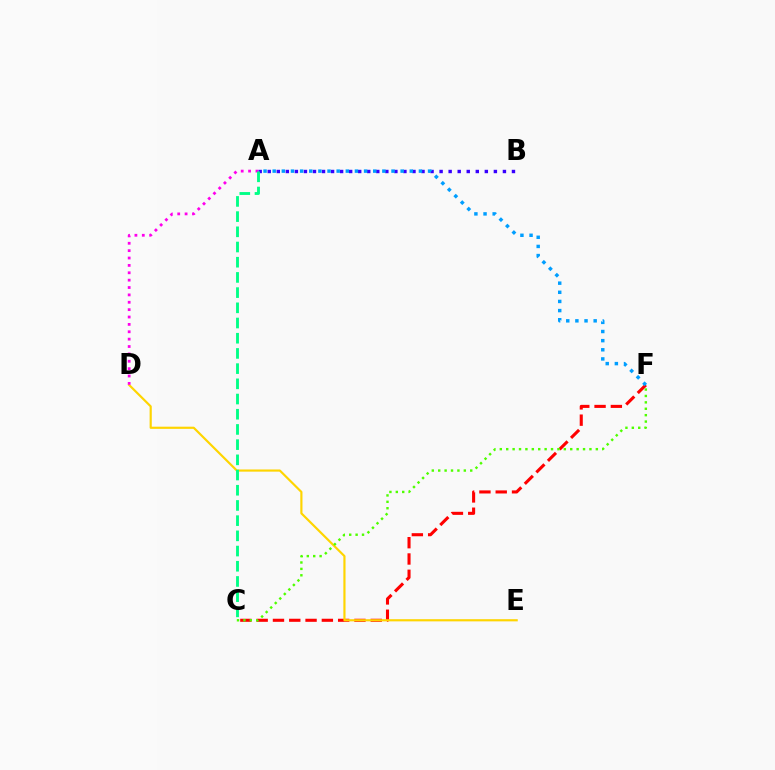{('C', 'F'): [{'color': '#ff0000', 'line_style': 'dashed', 'thickness': 2.21}, {'color': '#4fff00', 'line_style': 'dotted', 'thickness': 1.74}], ('D', 'E'): [{'color': '#ffd500', 'line_style': 'solid', 'thickness': 1.56}], ('A', 'D'): [{'color': '#ff00ed', 'line_style': 'dotted', 'thickness': 2.0}], ('A', 'B'): [{'color': '#3700ff', 'line_style': 'dotted', 'thickness': 2.46}], ('A', 'F'): [{'color': '#009eff', 'line_style': 'dotted', 'thickness': 2.48}], ('A', 'C'): [{'color': '#00ff86', 'line_style': 'dashed', 'thickness': 2.07}]}